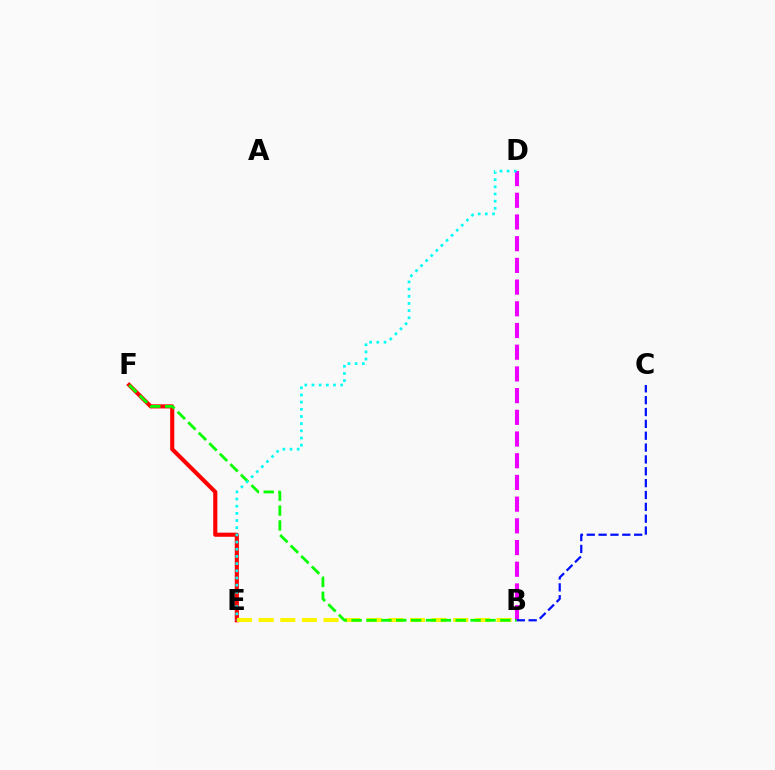{('E', 'F'): [{'color': '#ff0000', 'line_style': 'solid', 'thickness': 2.96}], ('B', 'D'): [{'color': '#ee00ff', 'line_style': 'dashed', 'thickness': 2.95}], ('B', 'E'): [{'color': '#fcf500', 'line_style': 'dashed', 'thickness': 2.94}], ('B', 'F'): [{'color': '#08ff00', 'line_style': 'dashed', 'thickness': 2.02}], ('D', 'E'): [{'color': '#00fff6', 'line_style': 'dotted', 'thickness': 1.95}], ('B', 'C'): [{'color': '#0010ff', 'line_style': 'dashed', 'thickness': 1.61}]}